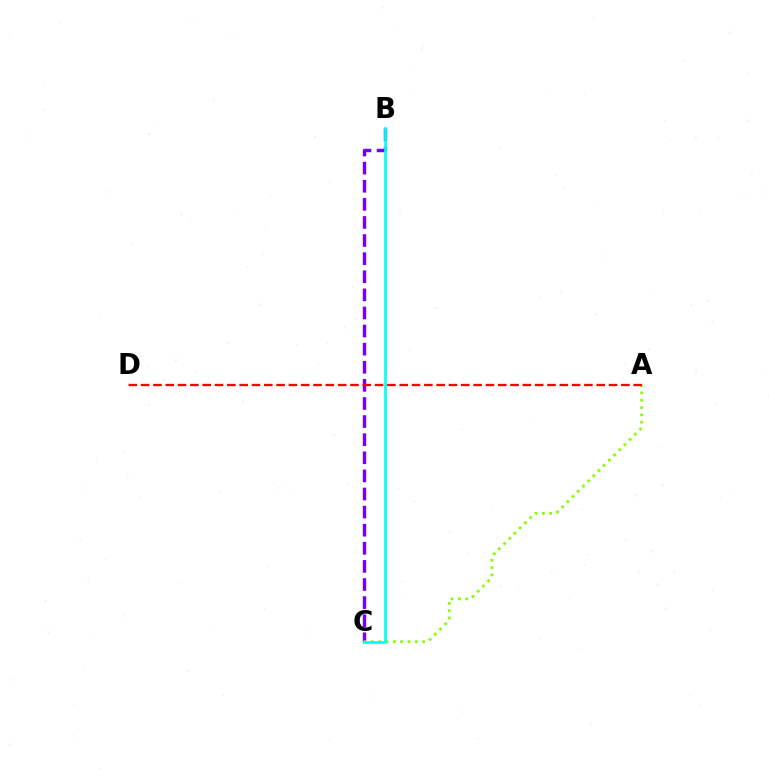{('B', 'C'): [{'color': '#7200ff', 'line_style': 'dashed', 'thickness': 2.46}, {'color': '#00fff6', 'line_style': 'solid', 'thickness': 1.93}], ('A', 'C'): [{'color': '#84ff00', 'line_style': 'dotted', 'thickness': 1.99}], ('A', 'D'): [{'color': '#ff0000', 'line_style': 'dashed', 'thickness': 1.67}]}